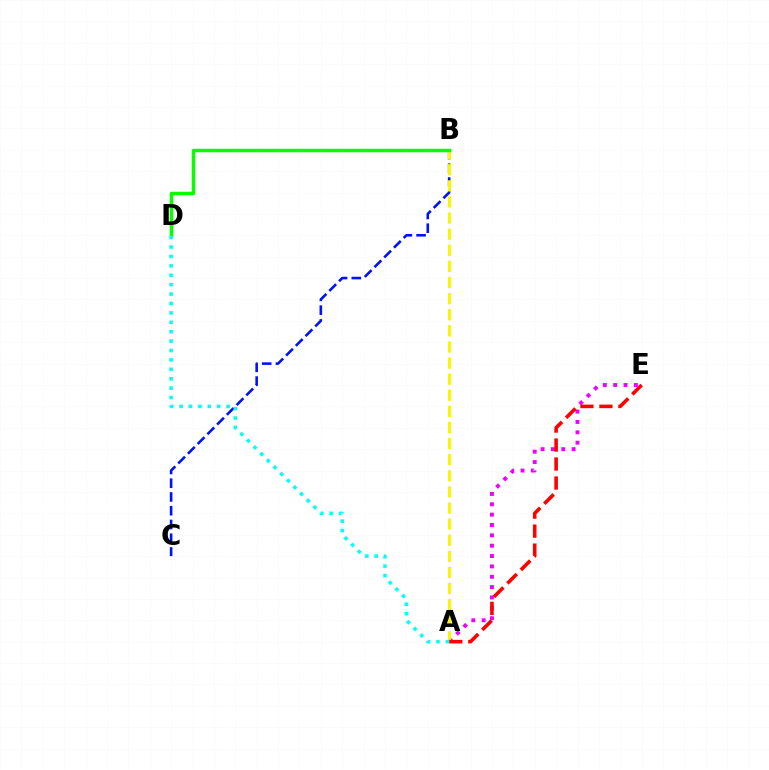{('A', 'E'): [{'color': '#ee00ff', 'line_style': 'dotted', 'thickness': 2.81}, {'color': '#ff0000', 'line_style': 'dashed', 'thickness': 2.58}], ('B', 'C'): [{'color': '#0010ff', 'line_style': 'dashed', 'thickness': 1.87}], ('A', 'B'): [{'color': '#fcf500', 'line_style': 'dashed', 'thickness': 2.19}], ('B', 'D'): [{'color': '#08ff00', 'line_style': 'solid', 'thickness': 2.51}], ('A', 'D'): [{'color': '#00fff6', 'line_style': 'dotted', 'thickness': 2.56}]}